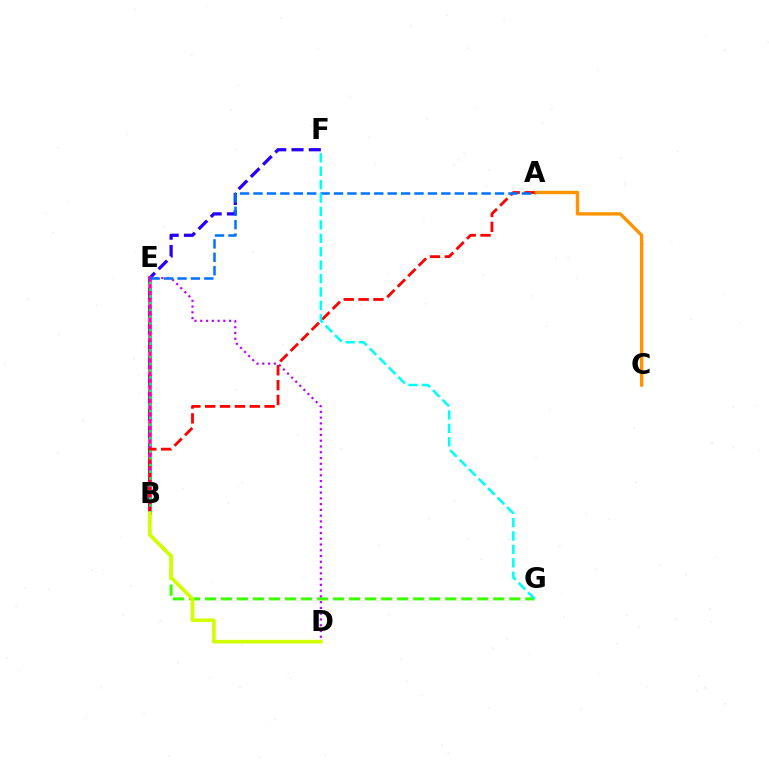{('B', 'F'): [{'color': '#2500ff', 'line_style': 'dashed', 'thickness': 2.35}], ('B', 'E'): [{'color': '#ff00ac', 'line_style': 'solid', 'thickness': 2.53}, {'color': '#00ff5c', 'line_style': 'dotted', 'thickness': 1.83}], ('B', 'G'): [{'color': '#3dff00', 'line_style': 'dashed', 'thickness': 2.18}], ('A', 'C'): [{'color': '#ff9400', 'line_style': 'solid', 'thickness': 2.43}], ('D', 'E'): [{'color': '#b900ff', 'line_style': 'dotted', 'thickness': 1.57}], ('A', 'B'): [{'color': '#ff0000', 'line_style': 'dashed', 'thickness': 2.02}], ('A', 'E'): [{'color': '#0074ff', 'line_style': 'dashed', 'thickness': 1.82}], ('B', 'D'): [{'color': '#d1ff00', 'line_style': 'solid', 'thickness': 2.64}], ('F', 'G'): [{'color': '#00fff6', 'line_style': 'dashed', 'thickness': 1.82}]}